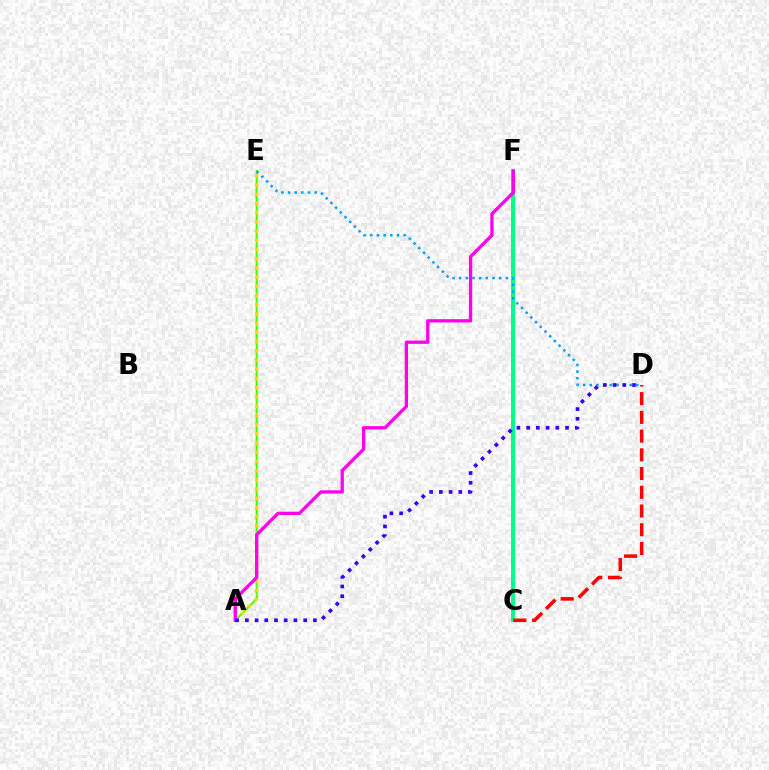{('C', 'F'): [{'color': '#00ff86', 'line_style': 'solid', 'thickness': 2.89}], ('C', 'D'): [{'color': '#ff0000', 'line_style': 'dashed', 'thickness': 2.54}], ('A', 'E'): [{'color': '#4fff00', 'line_style': 'solid', 'thickness': 1.51}, {'color': '#ffd500', 'line_style': 'dotted', 'thickness': 2.5}], ('D', 'E'): [{'color': '#009eff', 'line_style': 'dotted', 'thickness': 1.81}], ('A', 'F'): [{'color': '#ff00ed', 'line_style': 'solid', 'thickness': 2.37}], ('A', 'D'): [{'color': '#3700ff', 'line_style': 'dotted', 'thickness': 2.64}]}